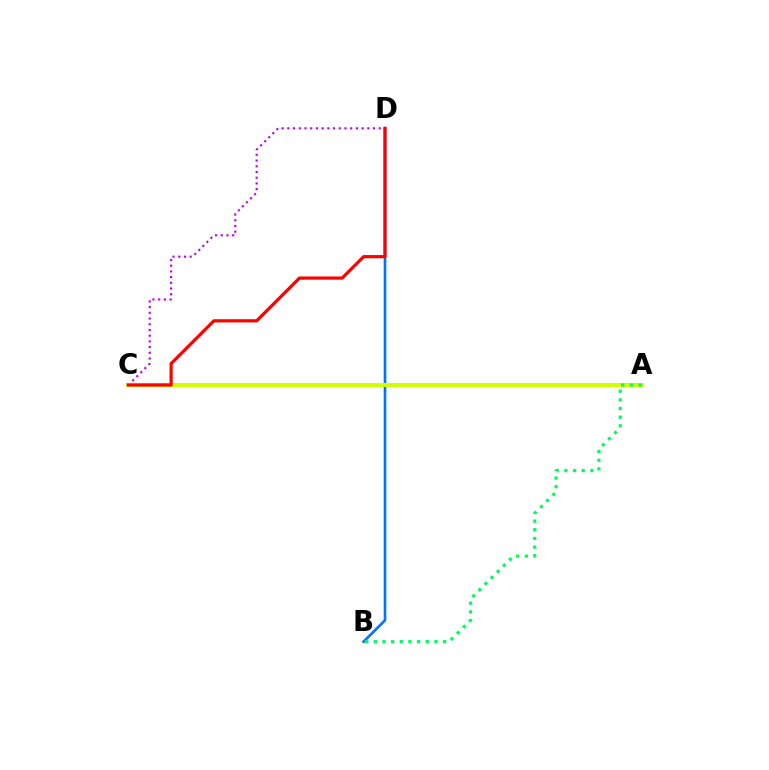{('B', 'D'): [{'color': '#0074ff', 'line_style': 'solid', 'thickness': 1.91}], ('C', 'D'): [{'color': '#b900ff', 'line_style': 'dotted', 'thickness': 1.55}, {'color': '#ff0000', 'line_style': 'solid', 'thickness': 2.3}], ('A', 'C'): [{'color': '#d1ff00', 'line_style': 'solid', 'thickness': 2.89}], ('A', 'B'): [{'color': '#00ff5c', 'line_style': 'dotted', 'thickness': 2.35}]}